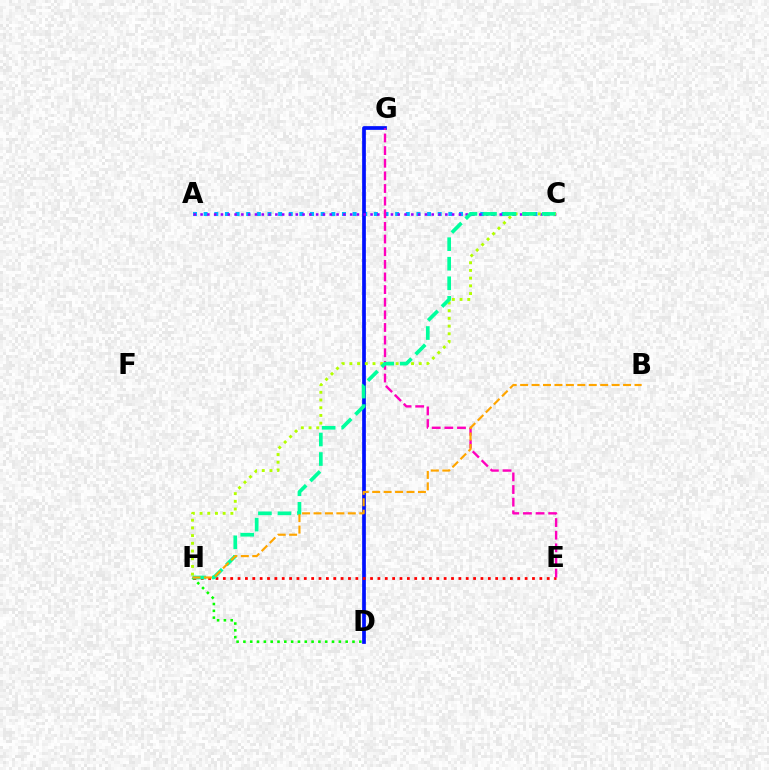{('A', 'C'): [{'color': '#00b5ff', 'line_style': 'dotted', 'thickness': 2.89}, {'color': '#9b00ff', 'line_style': 'dotted', 'thickness': 1.85}], ('D', 'G'): [{'color': '#0010ff', 'line_style': 'solid', 'thickness': 2.68}], ('D', 'H'): [{'color': '#08ff00', 'line_style': 'dotted', 'thickness': 1.85}], ('C', 'H'): [{'color': '#b3ff00', 'line_style': 'dotted', 'thickness': 2.09}, {'color': '#00ff9d', 'line_style': 'dashed', 'thickness': 2.65}], ('E', 'H'): [{'color': '#ff0000', 'line_style': 'dotted', 'thickness': 2.0}], ('E', 'G'): [{'color': '#ff00bd', 'line_style': 'dashed', 'thickness': 1.72}], ('B', 'H'): [{'color': '#ffa500', 'line_style': 'dashed', 'thickness': 1.55}]}